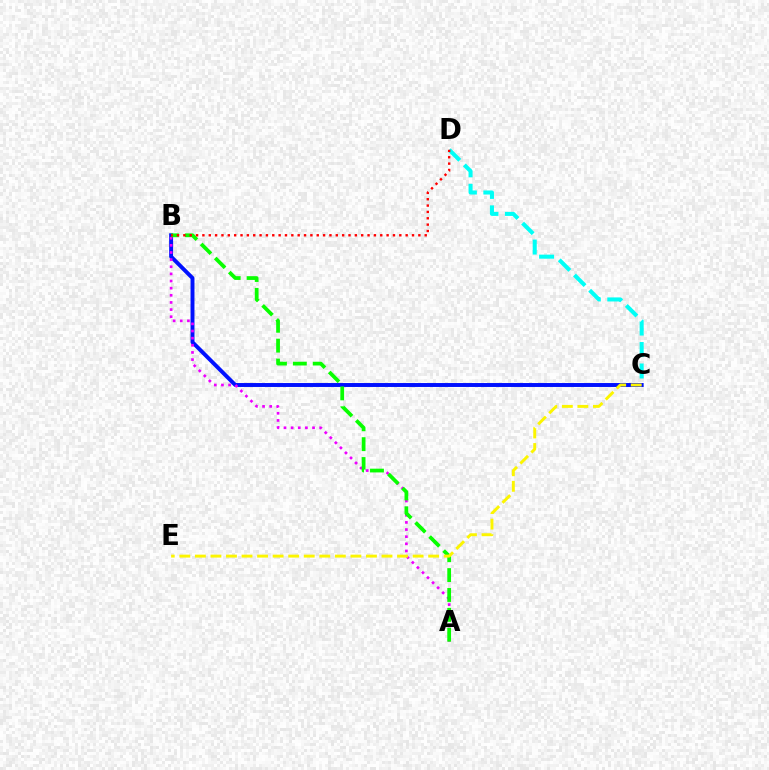{('B', 'C'): [{'color': '#0010ff', 'line_style': 'solid', 'thickness': 2.83}], ('C', 'D'): [{'color': '#00fff6', 'line_style': 'dashed', 'thickness': 2.92}], ('A', 'B'): [{'color': '#ee00ff', 'line_style': 'dotted', 'thickness': 1.94}, {'color': '#08ff00', 'line_style': 'dashed', 'thickness': 2.7}], ('B', 'D'): [{'color': '#ff0000', 'line_style': 'dotted', 'thickness': 1.73}], ('C', 'E'): [{'color': '#fcf500', 'line_style': 'dashed', 'thickness': 2.11}]}